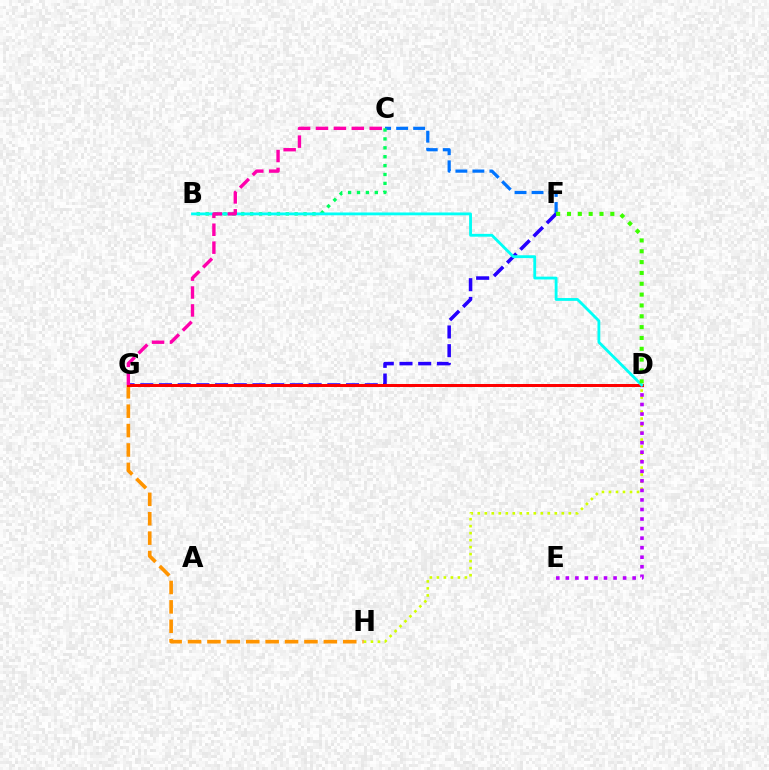{('C', 'F'): [{'color': '#0074ff', 'line_style': 'dashed', 'thickness': 2.31}], ('D', 'H'): [{'color': '#d1ff00', 'line_style': 'dotted', 'thickness': 1.9}], ('F', 'G'): [{'color': '#2500ff', 'line_style': 'dashed', 'thickness': 2.54}], ('G', 'H'): [{'color': '#ff9400', 'line_style': 'dashed', 'thickness': 2.64}], ('D', 'E'): [{'color': '#b900ff', 'line_style': 'dotted', 'thickness': 2.59}], ('D', 'G'): [{'color': '#ff0000', 'line_style': 'solid', 'thickness': 2.15}], ('B', 'C'): [{'color': '#00ff5c', 'line_style': 'dotted', 'thickness': 2.42}], ('B', 'D'): [{'color': '#00fff6', 'line_style': 'solid', 'thickness': 2.03}], ('D', 'F'): [{'color': '#3dff00', 'line_style': 'dotted', 'thickness': 2.94}], ('C', 'G'): [{'color': '#ff00ac', 'line_style': 'dashed', 'thickness': 2.43}]}